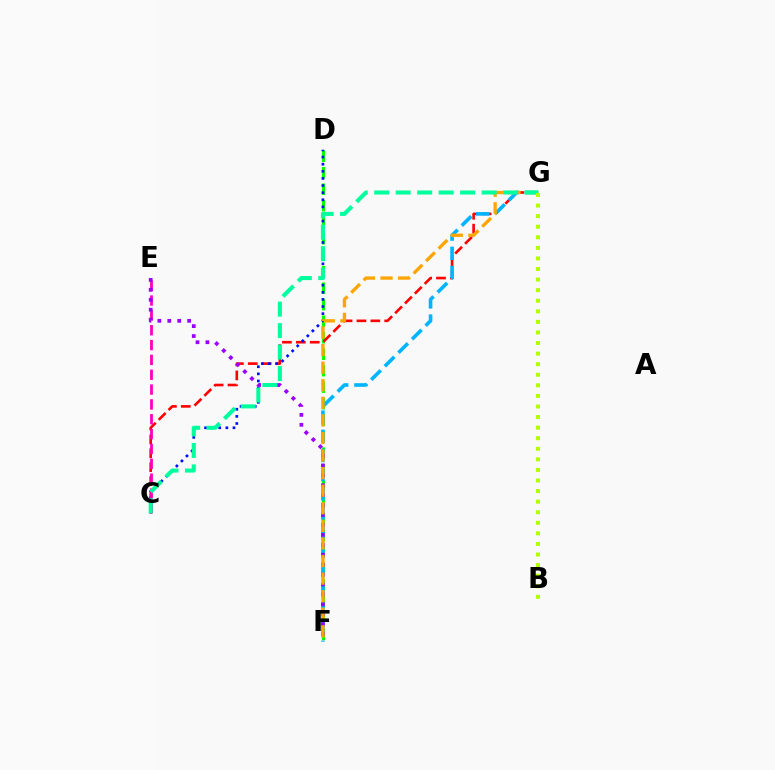{('D', 'F'): [{'color': '#08ff00', 'line_style': 'dashed', 'thickness': 2.24}], ('C', 'G'): [{'color': '#ff0000', 'line_style': 'dashed', 'thickness': 1.89}, {'color': '#00ff9d', 'line_style': 'dashed', 'thickness': 2.92}], ('C', 'D'): [{'color': '#0010ff', 'line_style': 'dotted', 'thickness': 1.93}], ('C', 'E'): [{'color': '#ff00bd', 'line_style': 'dashed', 'thickness': 2.02}], ('F', 'G'): [{'color': '#00b5ff', 'line_style': 'dashed', 'thickness': 2.61}, {'color': '#ffa500', 'line_style': 'dashed', 'thickness': 2.39}], ('E', 'F'): [{'color': '#9b00ff', 'line_style': 'dotted', 'thickness': 2.69}], ('B', 'G'): [{'color': '#b3ff00', 'line_style': 'dotted', 'thickness': 2.87}]}